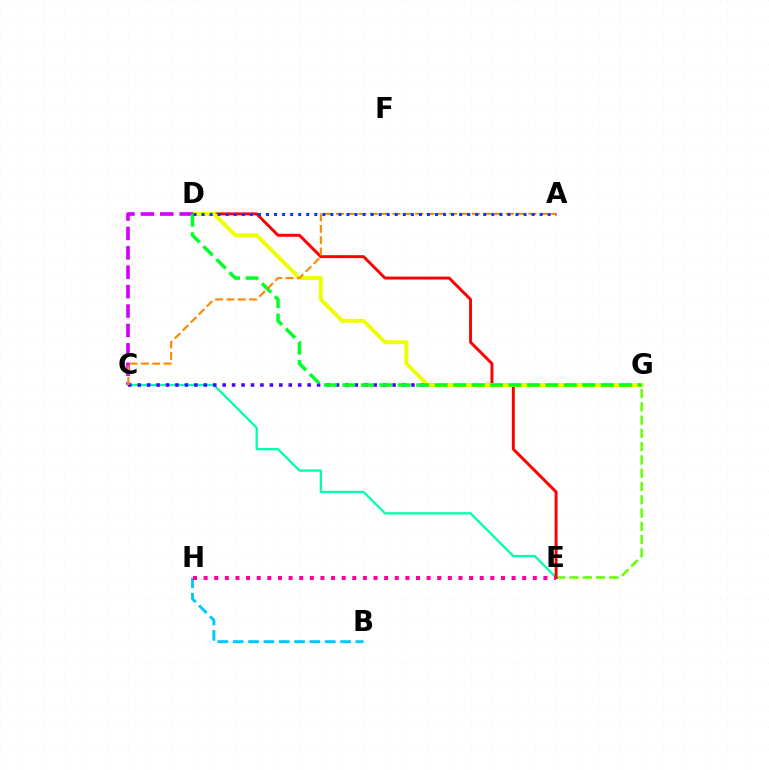{('E', 'G'): [{'color': '#66ff00', 'line_style': 'dashed', 'thickness': 1.8}], ('B', 'H'): [{'color': '#00c7ff', 'line_style': 'dashed', 'thickness': 2.08}], ('C', 'E'): [{'color': '#00ffaf', 'line_style': 'solid', 'thickness': 1.64}], ('D', 'E'): [{'color': '#ff0000', 'line_style': 'solid', 'thickness': 2.11}], ('C', 'G'): [{'color': '#4f00ff', 'line_style': 'dotted', 'thickness': 2.56}], ('D', 'G'): [{'color': '#eeff00', 'line_style': 'solid', 'thickness': 2.83}, {'color': '#00ff27', 'line_style': 'dashed', 'thickness': 2.51}], ('C', 'D'): [{'color': '#d600ff', 'line_style': 'dashed', 'thickness': 2.64}], ('E', 'H'): [{'color': '#ff00a0', 'line_style': 'dotted', 'thickness': 2.89}], ('A', 'C'): [{'color': '#ff8800', 'line_style': 'dashed', 'thickness': 1.54}], ('A', 'D'): [{'color': '#003fff', 'line_style': 'dotted', 'thickness': 2.19}]}